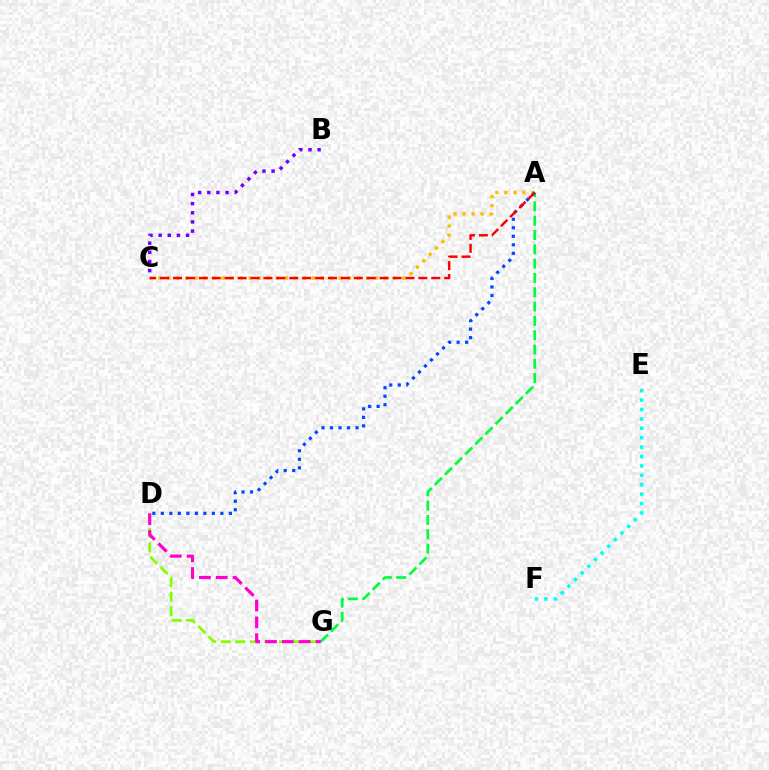{('A', 'C'): [{'color': '#ffbd00', 'line_style': 'dotted', 'thickness': 2.46}, {'color': '#ff0000', 'line_style': 'dashed', 'thickness': 1.75}], ('A', 'G'): [{'color': '#00ff39', 'line_style': 'dashed', 'thickness': 1.94}], ('D', 'G'): [{'color': '#84ff00', 'line_style': 'dashed', 'thickness': 1.97}, {'color': '#ff00cf', 'line_style': 'dashed', 'thickness': 2.29}], ('B', 'C'): [{'color': '#7200ff', 'line_style': 'dotted', 'thickness': 2.48}], ('E', 'F'): [{'color': '#00fff6', 'line_style': 'dotted', 'thickness': 2.55}], ('A', 'D'): [{'color': '#004bff', 'line_style': 'dotted', 'thickness': 2.31}]}